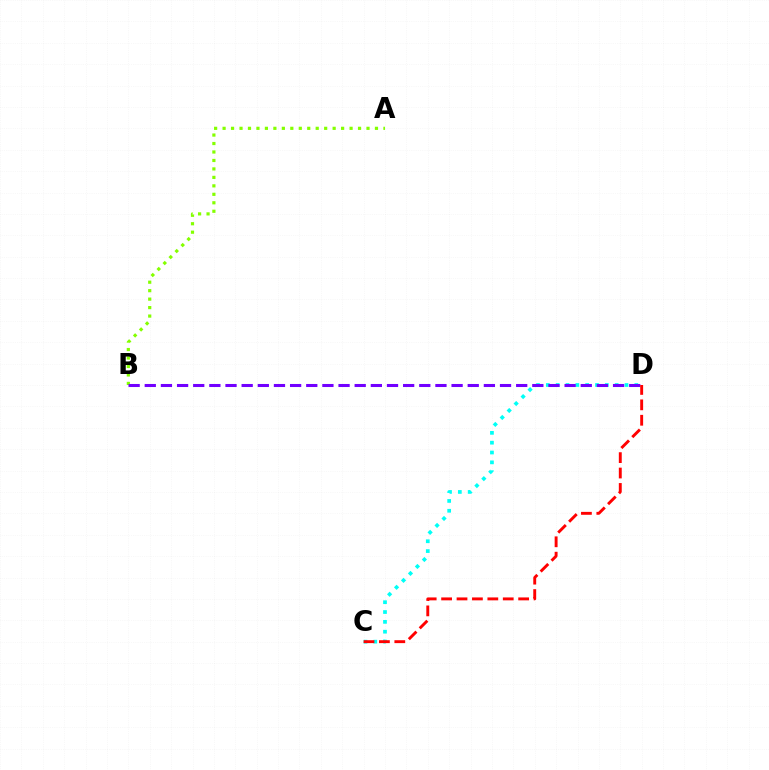{('A', 'B'): [{'color': '#84ff00', 'line_style': 'dotted', 'thickness': 2.3}], ('C', 'D'): [{'color': '#00fff6', 'line_style': 'dotted', 'thickness': 2.67}, {'color': '#ff0000', 'line_style': 'dashed', 'thickness': 2.09}], ('B', 'D'): [{'color': '#7200ff', 'line_style': 'dashed', 'thickness': 2.19}]}